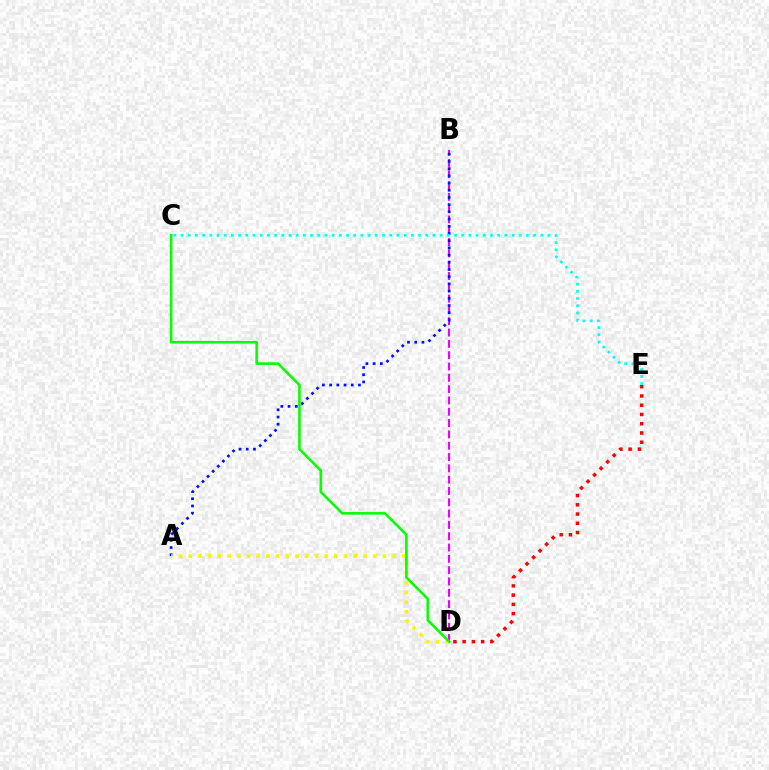{('B', 'D'): [{'color': '#ee00ff', 'line_style': 'dashed', 'thickness': 1.54}], ('A', 'B'): [{'color': '#0010ff', 'line_style': 'dotted', 'thickness': 1.96}], ('D', 'E'): [{'color': '#ff0000', 'line_style': 'dotted', 'thickness': 2.51}], ('C', 'E'): [{'color': '#00fff6', 'line_style': 'dotted', 'thickness': 1.96}], ('A', 'D'): [{'color': '#fcf500', 'line_style': 'dotted', 'thickness': 2.64}], ('C', 'D'): [{'color': '#08ff00', 'line_style': 'solid', 'thickness': 1.86}]}